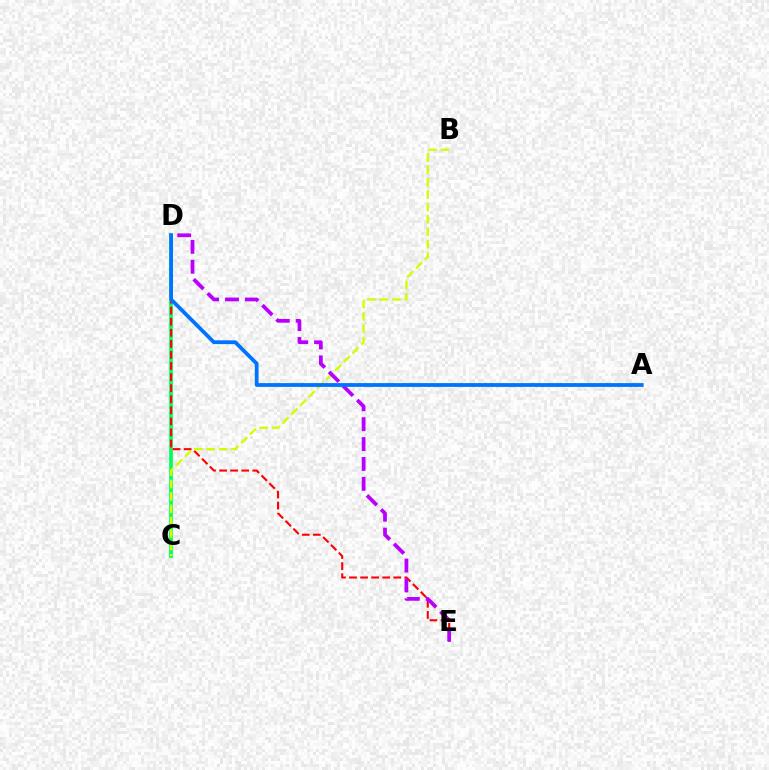{('C', 'D'): [{'color': '#00ff5c', 'line_style': 'solid', 'thickness': 2.66}], ('D', 'E'): [{'color': '#ff0000', 'line_style': 'dashed', 'thickness': 1.5}, {'color': '#b900ff', 'line_style': 'dashed', 'thickness': 2.7}], ('B', 'C'): [{'color': '#d1ff00', 'line_style': 'dashed', 'thickness': 1.68}], ('A', 'D'): [{'color': '#0074ff', 'line_style': 'solid', 'thickness': 2.73}]}